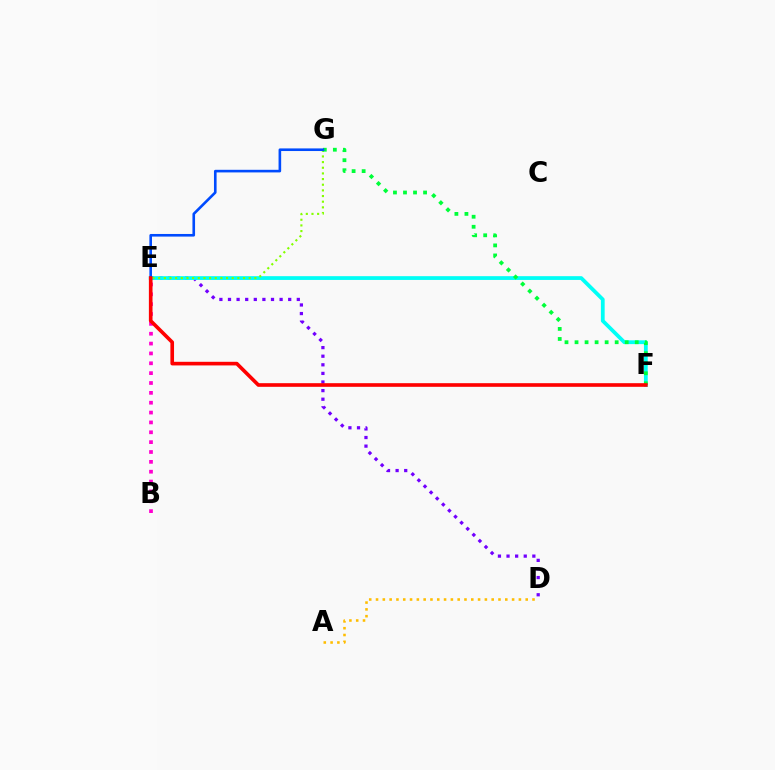{('D', 'E'): [{'color': '#7200ff', 'line_style': 'dotted', 'thickness': 2.34}], ('B', 'E'): [{'color': '#ff00cf', 'line_style': 'dotted', 'thickness': 2.68}], ('E', 'F'): [{'color': '#00fff6', 'line_style': 'solid', 'thickness': 2.71}, {'color': '#ff0000', 'line_style': 'solid', 'thickness': 2.61}], ('E', 'G'): [{'color': '#84ff00', 'line_style': 'dotted', 'thickness': 1.54}, {'color': '#004bff', 'line_style': 'solid', 'thickness': 1.88}], ('F', 'G'): [{'color': '#00ff39', 'line_style': 'dotted', 'thickness': 2.73}], ('A', 'D'): [{'color': '#ffbd00', 'line_style': 'dotted', 'thickness': 1.85}]}